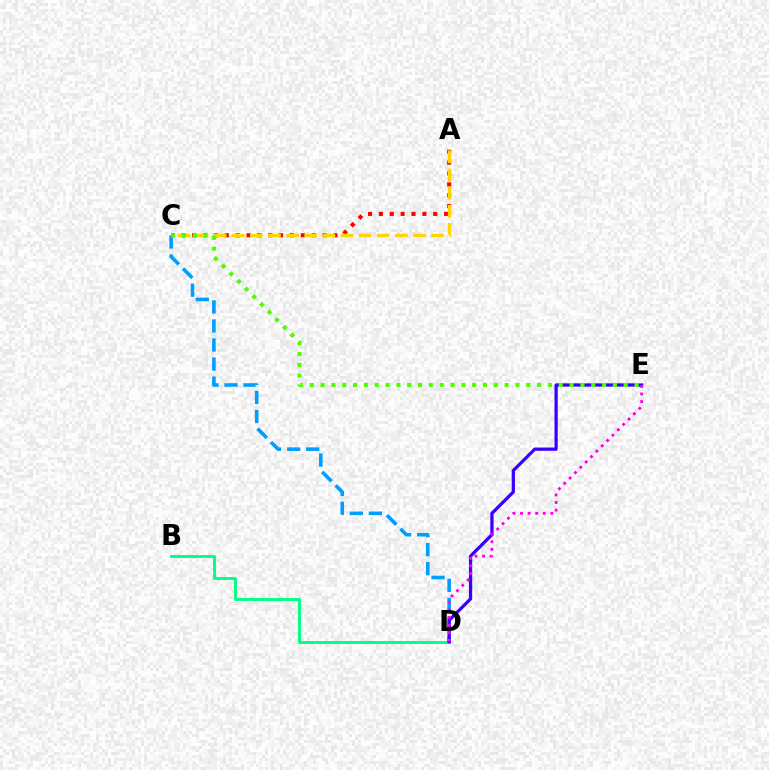{('A', 'C'): [{'color': '#ff0000', 'line_style': 'dotted', 'thickness': 2.95}, {'color': '#ffd500', 'line_style': 'dashed', 'thickness': 2.46}], ('B', 'D'): [{'color': '#00ff86', 'line_style': 'solid', 'thickness': 2.11}], ('C', 'D'): [{'color': '#009eff', 'line_style': 'dashed', 'thickness': 2.59}], ('D', 'E'): [{'color': '#3700ff', 'line_style': 'solid', 'thickness': 2.35}, {'color': '#ff00ed', 'line_style': 'dotted', 'thickness': 2.06}], ('C', 'E'): [{'color': '#4fff00', 'line_style': 'dotted', 'thickness': 2.94}]}